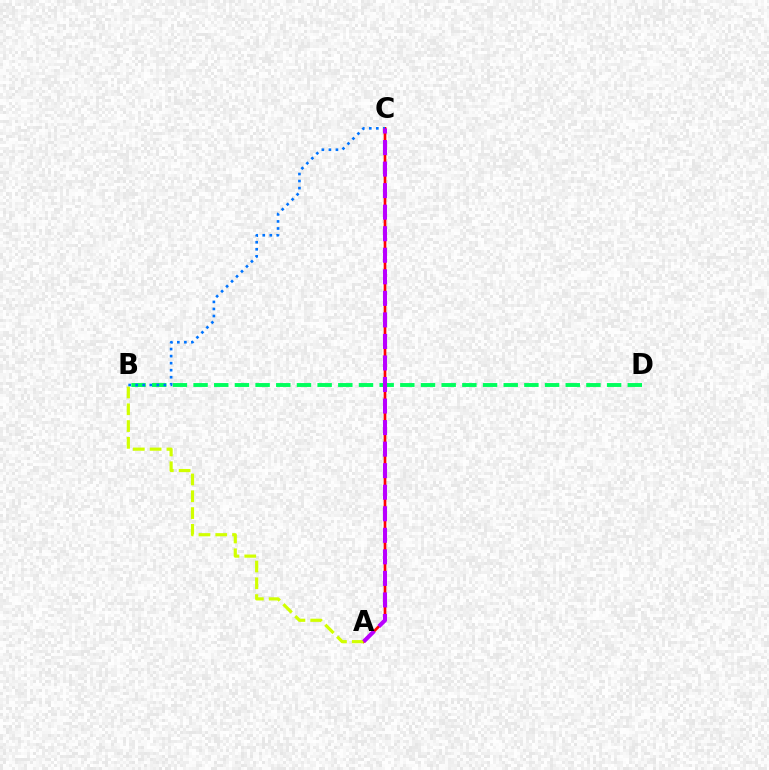{('A', 'C'): [{'color': '#ff0000', 'line_style': 'solid', 'thickness': 1.92}, {'color': '#b900ff', 'line_style': 'dashed', 'thickness': 2.93}], ('B', 'D'): [{'color': '#00ff5c', 'line_style': 'dashed', 'thickness': 2.81}], ('A', 'B'): [{'color': '#d1ff00', 'line_style': 'dashed', 'thickness': 2.28}], ('B', 'C'): [{'color': '#0074ff', 'line_style': 'dotted', 'thickness': 1.91}]}